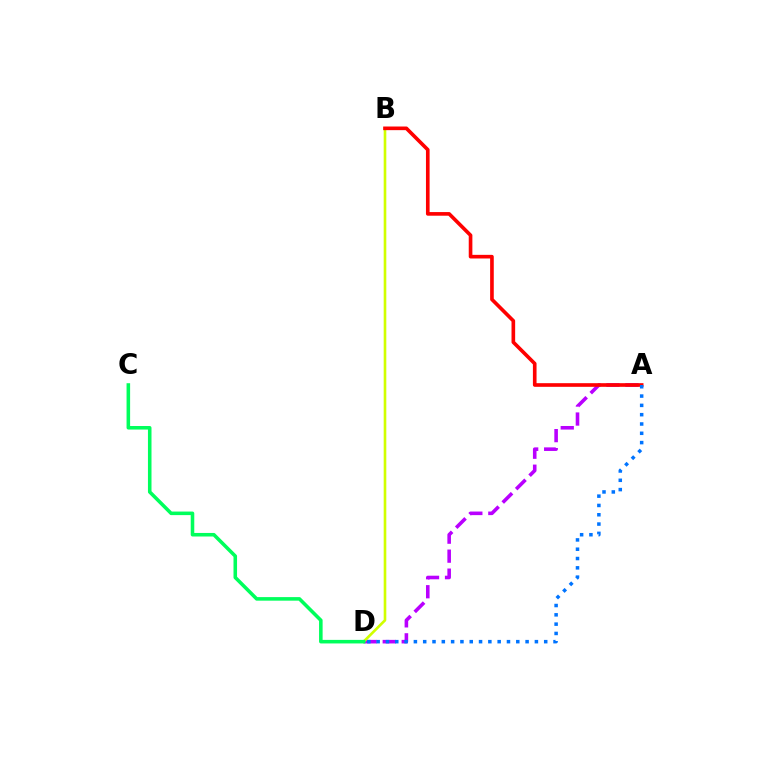{('A', 'D'): [{'color': '#b900ff', 'line_style': 'dashed', 'thickness': 2.58}, {'color': '#0074ff', 'line_style': 'dotted', 'thickness': 2.53}], ('B', 'D'): [{'color': '#d1ff00', 'line_style': 'solid', 'thickness': 1.9}], ('A', 'B'): [{'color': '#ff0000', 'line_style': 'solid', 'thickness': 2.62}], ('C', 'D'): [{'color': '#00ff5c', 'line_style': 'solid', 'thickness': 2.56}]}